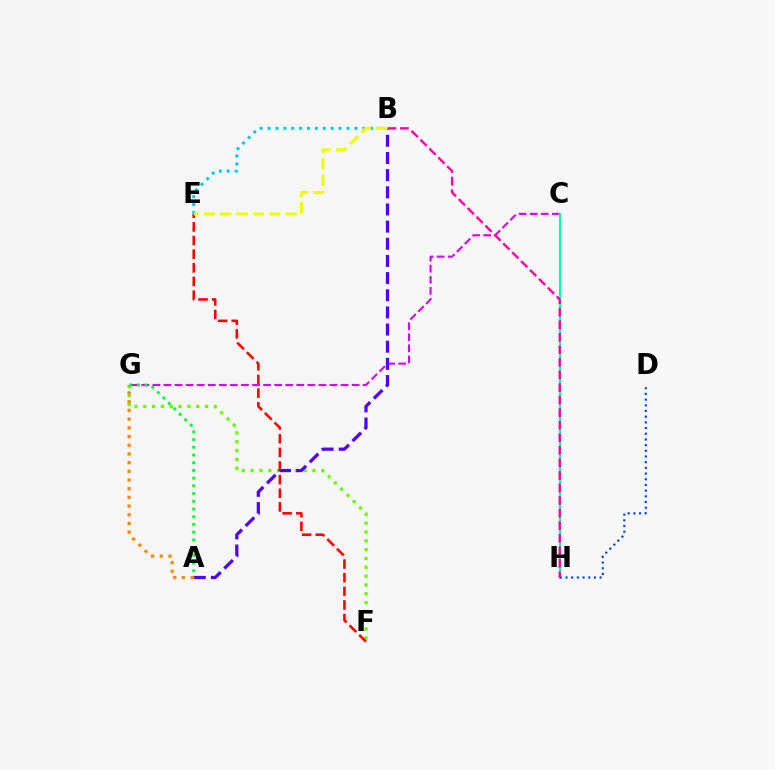{('F', 'G'): [{'color': '#66ff00', 'line_style': 'dotted', 'thickness': 2.4}], ('B', 'E'): [{'color': '#00c7ff', 'line_style': 'dotted', 'thickness': 2.14}, {'color': '#eeff00', 'line_style': 'dashed', 'thickness': 2.22}], ('C', 'G'): [{'color': '#d600ff', 'line_style': 'dashed', 'thickness': 1.5}], ('E', 'F'): [{'color': '#ff0000', 'line_style': 'dashed', 'thickness': 1.85}], ('C', 'H'): [{'color': '#00ffaf', 'line_style': 'solid', 'thickness': 1.51}], ('A', 'B'): [{'color': '#4f00ff', 'line_style': 'dashed', 'thickness': 2.33}], ('D', 'H'): [{'color': '#003fff', 'line_style': 'dotted', 'thickness': 1.55}], ('A', 'G'): [{'color': '#00ff27', 'line_style': 'dotted', 'thickness': 2.1}, {'color': '#ff8800', 'line_style': 'dotted', 'thickness': 2.36}], ('B', 'H'): [{'color': '#ff00a0', 'line_style': 'dashed', 'thickness': 1.71}]}